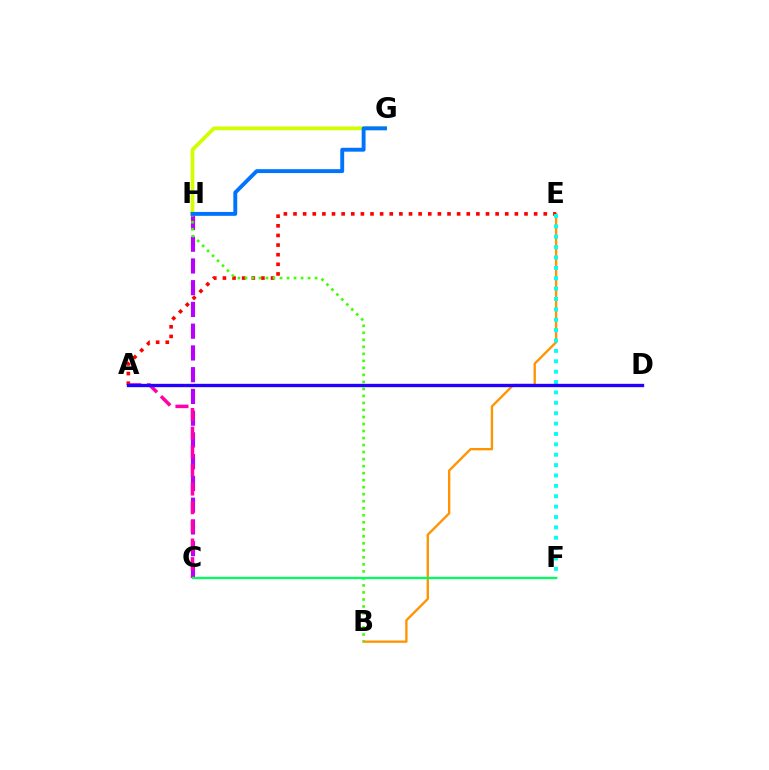{('B', 'E'): [{'color': '#ff9400', 'line_style': 'solid', 'thickness': 1.69}], ('C', 'H'): [{'color': '#b900ff', 'line_style': 'dashed', 'thickness': 2.95}], ('A', 'E'): [{'color': '#ff0000', 'line_style': 'dotted', 'thickness': 2.62}], ('E', 'F'): [{'color': '#00fff6', 'line_style': 'dotted', 'thickness': 2.82}], ('A', 'C'): [{'color': '#ff00ac', 'line_style': 'dashed', 'thickness': 2.53}], ('G', 'H'): [{'color': '#d1ff00', 'line_style': 'solid', 'thickness': 2.7}, {'color': '#0074ff', 'line_style': 'solid', 'thickness': 2.8}], ('B', 'H'): [{'color': '#3dff00', 'line_style': 'dotted', 'thickness': 1.91}], ('A', 'D'): [{'color': '#2500ff', 'line_style': 'solid', 'thickness': 2.41}], ('C', 'F'): [{'color': '#00ff5c', 'line_style': 'solid', 'thickness': 1.67}]}